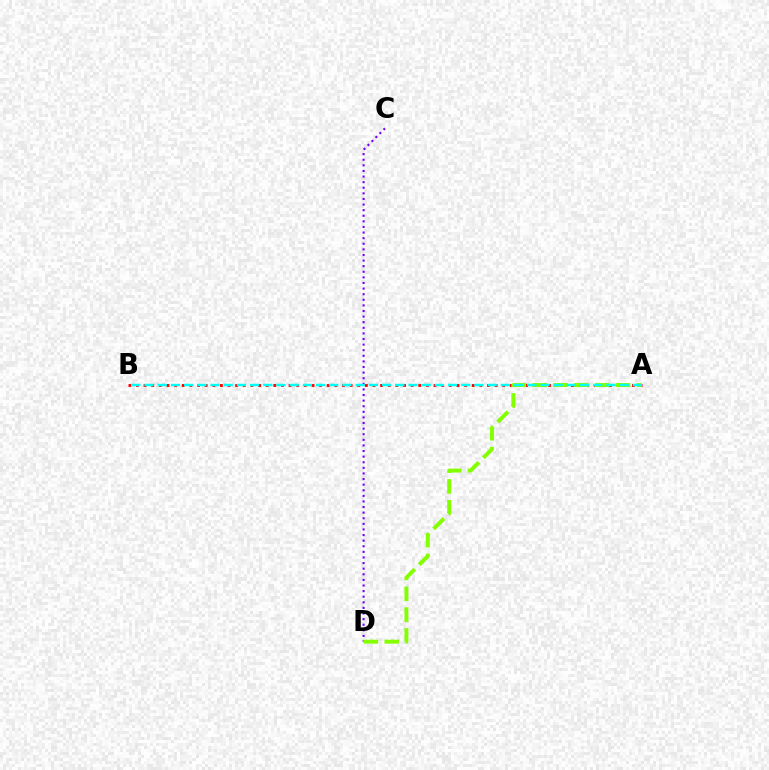{('A', 'B'): [{'color': '#ff0000', 'line_style': 'dotted', 'thickness': 2.07}, {'color': '#00fff6', 'line_style': 'dashed', 'thickness': 1.79}], ('C', 'D'): [{'color': '#7200ff', 'line_style': 'dotted', 'thickness': 1.52}], ('A', 'D'): [{'color': '#84ff00', 'line_style': 'dashed', 'thickness': 2.83}]}